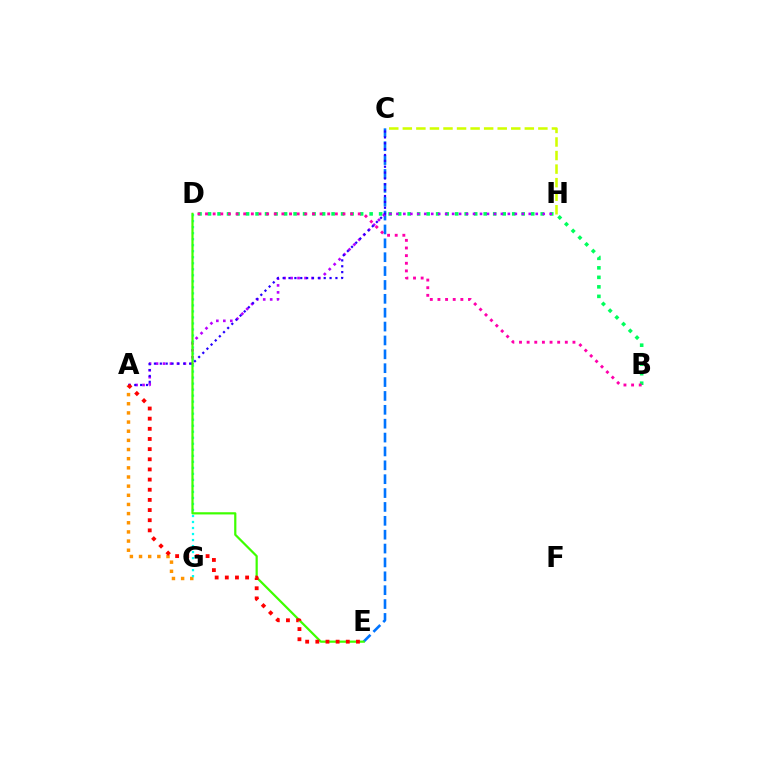{('C', 'E'): [{'color': '#0074ff', 'line_style': 'dashed', 'thickness': 1.88}], ('B', 'D'): [{'color': '#00ff5c', 'line_style': 'dotted', 'thickness': 2.58}, {'color': '#ff00ac', 'line_style': 'dotted', 'thickness': 2.07}], ('C', 'H'): [{'color': '#d1ff00', 'line_style': 'dashed', 'thickness': 1.84}], ('A', 'H'): [{'color': '#b900ff', 'line_style': 'dotted', 'thickness': 1.89}], ('A', 'G'): [{'color': '#ff9400', 'line_style': 'dotted', 'thickness': 2.49}], ('D', 'G'): [{'color': '#00fff6', 'line_style': 'dotted', 'thickness': 1.63}], ('D', 'E'): [{'color': '#3dff00', 'line_style': 'solid', 'thickness': 1.59}], ('A', 'C'): [{'color': '#2500ff', 'line_style': 'dotted', 'thickness': 1.59}], ('A', 'E'): [{'color': '#ff0000', 'line_style': 'dotted', 'thickness': 2.76}]}